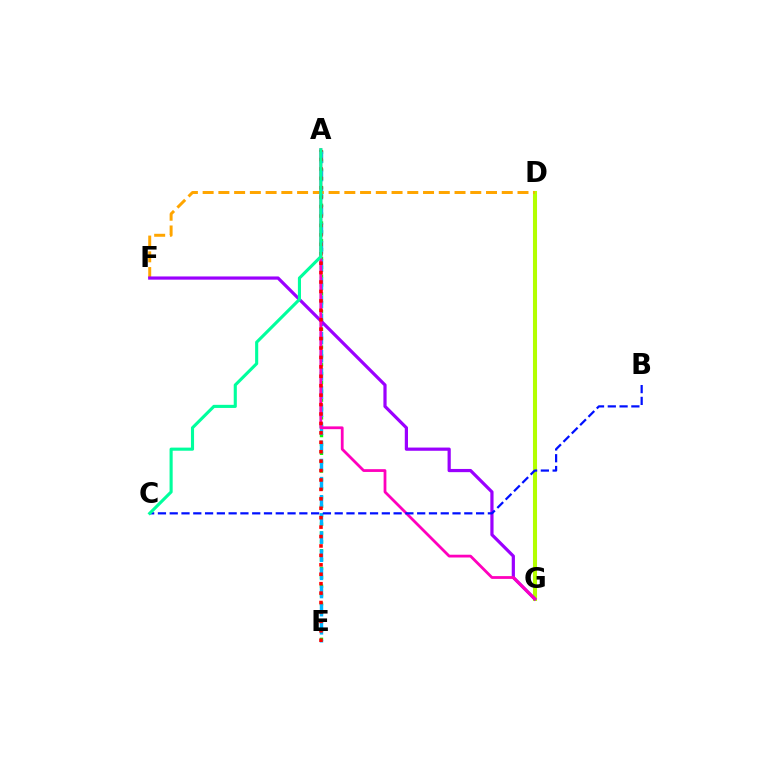{('A', 'E'): [{'color': '#08ff00', 'line_style': 'dotted', 'thickness': 2.41}, {'color': '#00b5ff', 'line_style': 'dashed', 'thickness': 2.46}, {'color': '#ff0000', 'line_style': 'dotted', 'thickness': 2.56}], ('D', 'G'): [{'color': '#b3ff00', 'line_style': 'solid', 'thickness': 2.93}], ('D', 'F'): [{'color': '#ffa500', 'line_style': 'dashed', 'thickness': 2.14}], ('F', 'G'): [{'color': '#9b00ff', 'line_style': 'solid', 'thickness': 2.31}], ('A', 'G'): [{'color': '#ff00bd', 'line_style': 'solid', 'thickness': 2.0}], ('B', 'C'): [{'color': '#0010ff', 'line_style': 'dashed', 'thickness': 1.6}], ('A', 'C'): [{'color': '#00ff9d', 'line_style': 'solid', 'thickness': 2.24}]}